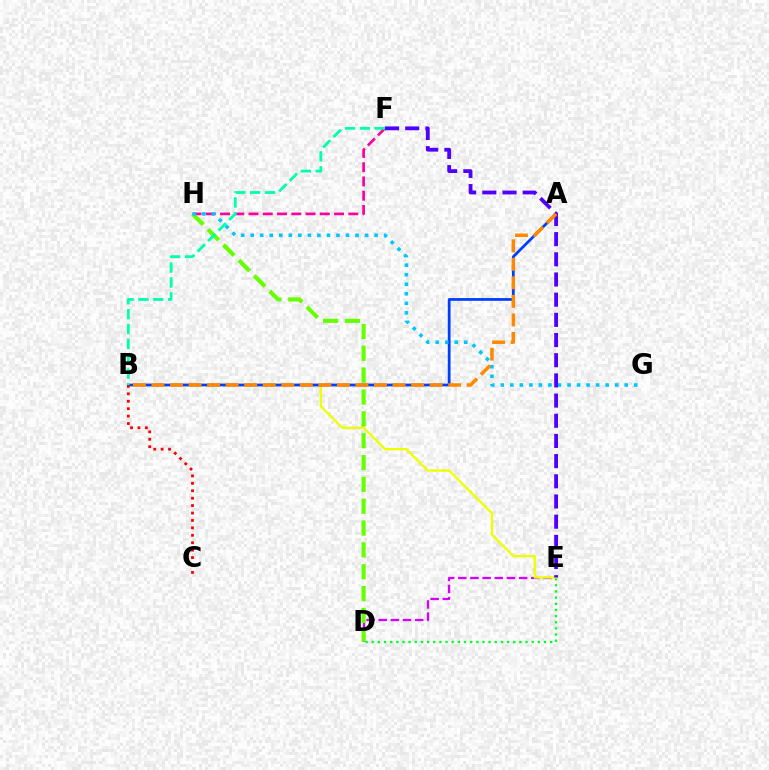{('D', 'E'): [{'color': '#00ff27', 'line_style': 'dotted', 'thickness': 1.67}, {'color': '#d600ff', 'line_style': 'dashed', 'thickness': 1.65}], ('B', 'E'): [{'color': '#eeff00', 'line_style': 'solid', 'thickness': 1.67}], ('F', 'H'): [{'color': '#ff00a0', 'line_style': 'dashed', 'thickness': 1.94}], ('D', 'H'): [{'color': '#66ff00', 'line_style': 'dashed', 'thickness': 2.97}], ('A', 'B'): [{'color': '#003fff', 'line_style': 'solid', 'thickness': 1.98}, {'color': '#ff8800', 'line_style': 'dashed', 'thickness': 2.52}], ('G', 'H'): [{'color': '#00c7ff', 'line_style': 'dotted', 'thickness': 2.59}], ('E', 'F'): [{'color': '#4f00ff', 'line_style': 'dashed', 'thickness': 2.74}], ('B', 'C'): [{'color': '#ff0000', 'line_style': 'dotted', 'thickness': 2.02}], ('B', 'F'): [{'color': '#00ffaf', 'line_style': 'dashed', 'thickness': 2.02}]}